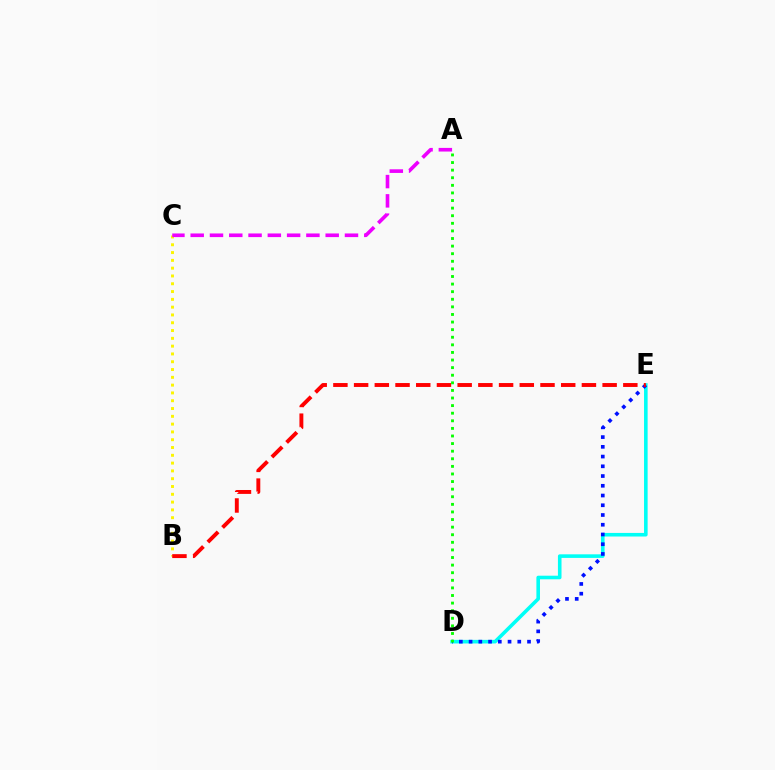{('B', 'C'): [{'color': '#fcf500', 'line_style': 'dotted', 'thickness': 2.12}], ('D', 'E'): [{'color': '#00fff6', 'line_style': 'solid', 'thickness': 2.58}, {'color': '#0010ff', 'line_style': 'dotted', 'thickness': 2.65}], ('B', 'E'): [{'color': '#ff0000', 'line_style': 'dashed', 'thickness': 2.81}], ('A', 'C'): [{'color': '#ee00ff', 'line_style': 'dashed', 'thickness': 2.62}], ('A', 'D'): [{'color': '#08ff00', 'line_style': 'dotted', 'thickness': 2.06}]}